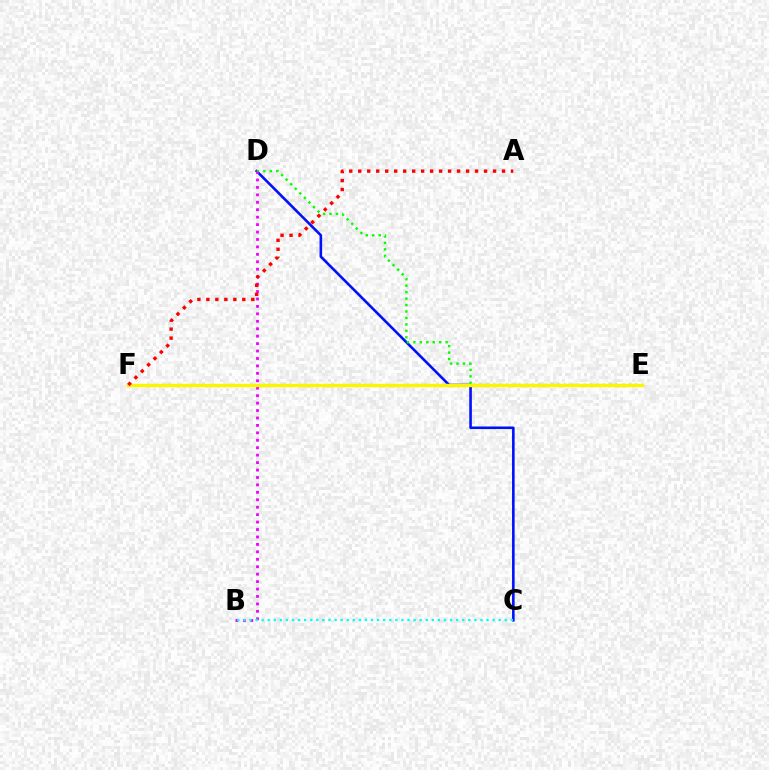{('C', 'D'): [{'color': '#0010ff', 'line_style': 'solid', 'thickness': 1.86}], ('D', 'E'): [{'color': '#08ff00', 'line_style': 'dotted', 'thickness': 1.75}], ('B', 'D'): [{'color': '#ee00ff', 'line_style': 'dotted', 'thickness': 2.02}], ('E', 'F'): [{'color': '#fcf500', 'line_style': 'solid', 'thickness': 2.45}], ('B', 'C'): [{'color': '#00fff6', 'line_style': 'dotted', 'thickness': 1.65}], ('A', 'F'): [{'color': '#ff0000', 'line_style': 'dotted', 'thickness': 2.44}]}